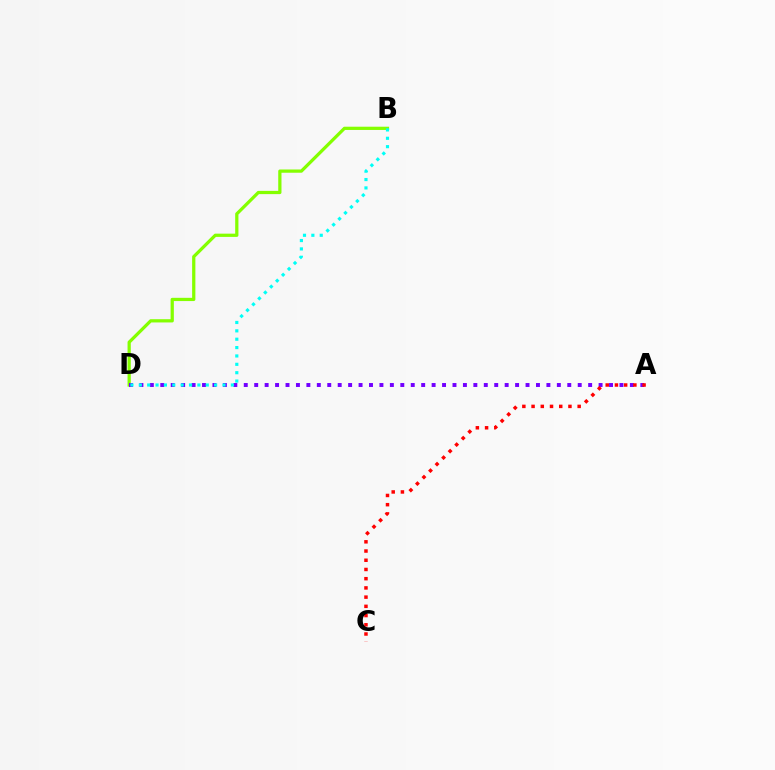{('B', 'D'): [{'color': '#84ff00', 'line_style': 'solid', 'thickness': 2.33}, {'color': '#00fff6', 'line_style': 'dotted', 'thickness': 2.27}], ('A', 'D'): [{'color': '#7200ff', 'line_style': 'dotted', 'thickness': 2.84}], ('A', 'C'): [{'color': '#ff0000', 'line_style': 'dotted', 'thickness': 2.5}]}